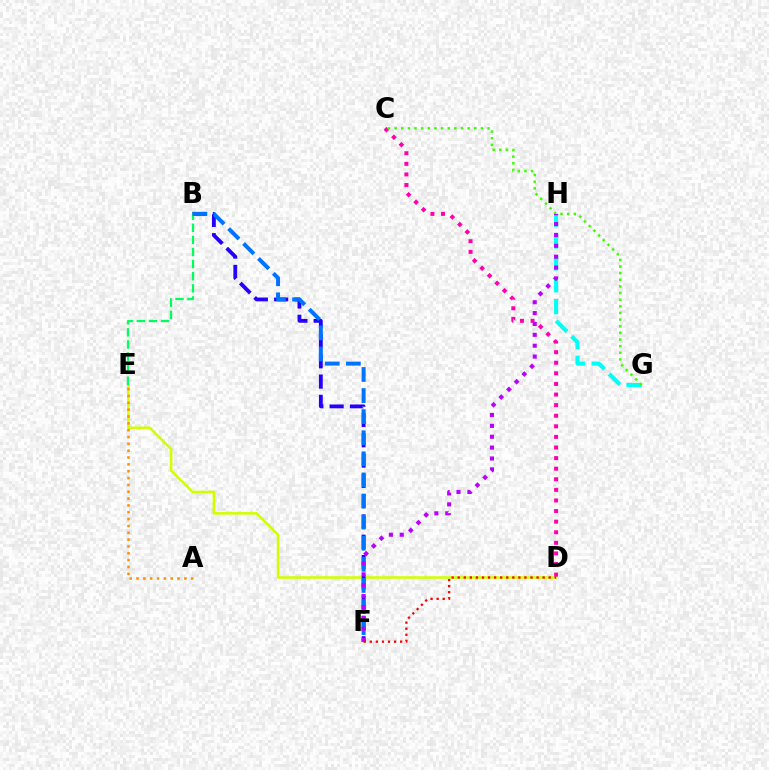{('D', 'E'): [{'color': '#d1ff00', 'line_style': 'solid', 'thickness': 1.84}], ('B', 'F'): [{'color': '#2500ff', 'line_style': 'dashed', 'thickness': 2.76}, {'color': '#0074ff', 'line_style': 'dashed', 'thickness': 2.87}], ('B', 'E'): [{'color': '#00ff5c', 'line_style': 'dashed', 'thickness': 1.65}], ('G', 'H'): [{'color': '#00fff6', 'line_style': 'dashed', 'thickness': 2.97}], ('A', 'E'): [{'color': '#ff9400', 'line_style': 'dotted', 'thickness': 1.86}], ('C', 'D'): [{'color': '#ff00ac', 'line_style': 'dotted', 'thickness': 2.88}], ('C', 'G'): [{'color': '#3dff00', 'line_style': 'dotted', 'thickness': 1.8}], ('F', 'H'): [{'color': '#b900ff', 'line_style': 'dotted', 'thickness': 2.95}], ('D', 'F'): [{'color': '#ff0000', 'line_style': 'dotted', 'thickness': 1.65}]}